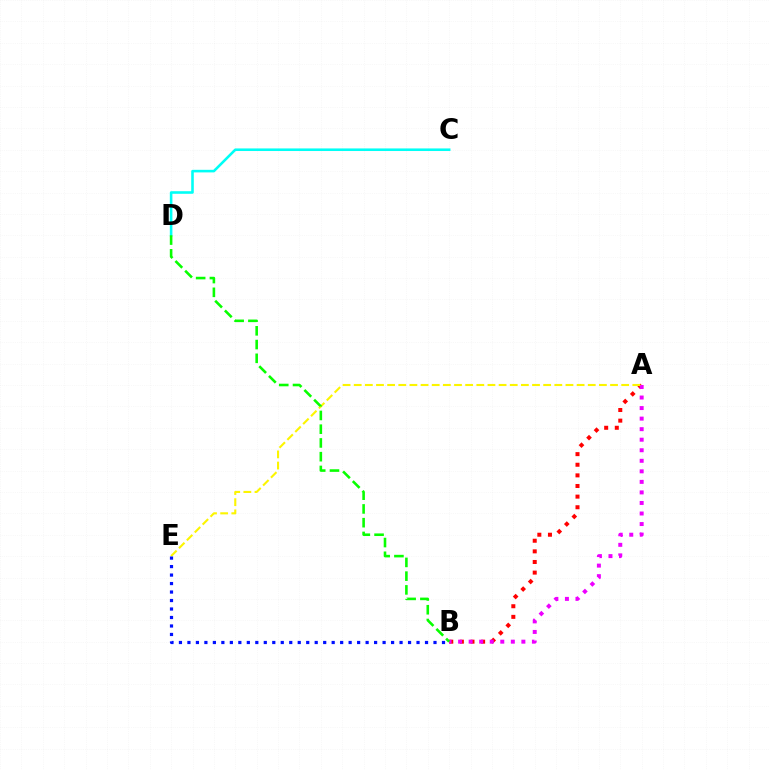{('A', 'B'): [{'color': '#ff0000', 'line_style': 'dotted', 'thickness': 2.89}, {'color': '#ee00ff', 'line_style': 'dotted', 'thickness': 2.86}], ('A', 'E'): [{'color': '#fcf500', 'line_style': 'dashed', 'thickness': 1.51}], ('C', 'D'): [{'color': '#00fff6', 'line_style': 'solid', 'thickness': 1.86}], ('B', 'D'): [{'color': '#08ff00', 'line_style': 'dashed', 'thickness': 1.87}], ('B', 'E'): [{'color': '#0010ff', 'line_style': 'dotted', 'thickness': 2.31}]}